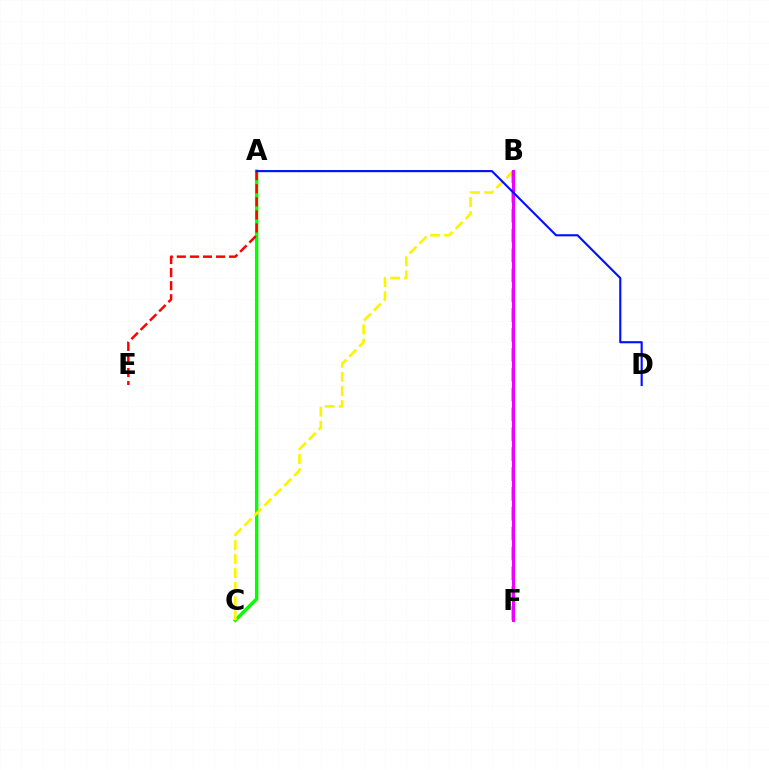{('A', 'C'): [{'color': '#08ff00', 'line_style': 'solid', 'thickness': 2.48}], ('B', 'C'): [{'color': '#fcf500', 'line_style': 'dashed', 'thickness': 1.91}], ('B', 'F'): [{'color': '#00fff6', 'line_style': 'dashed', 'thickness': 2.7}, {'color': '#ee00ff', 'line_style': 'solid', 'thickness': 2.18}], ('A', 'E'): [{'color': '#ff0000', 'line_style': 'dashed', 'thickness': 1.78}], ('A', 'D'): [{'color': '#0010ff', 'line_style': 'solid', 'thickness': 1.53}]}